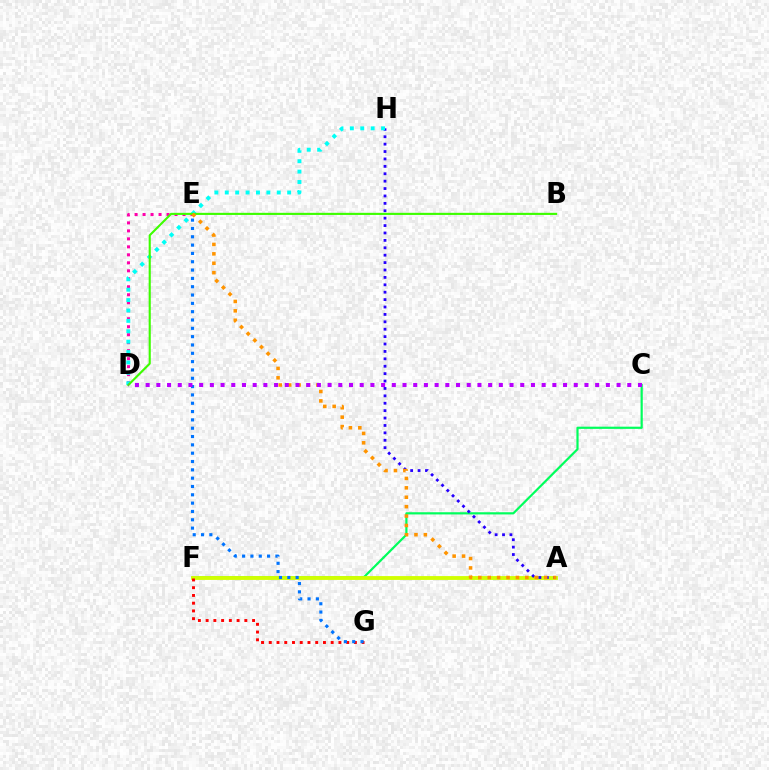{('C', 'F'): [{'color': '#00ff5c', 'line_style': 'solid', 'thickness': 1.58}], ('A', 'F'): [{'color': '#d1ff00', 'line_style': 'solid', 'thickness': 2.77}], ('D', 'E'): [{'color': '#ff00ac', 'line_style': 'dotted', 'thickness': 2.17}], ('A', 'H'): [{'color': '#2500ff', 'line_style': 'dotted', 'thickness': 2.01}], ('D', 'H'): [{'color': '#00fff6', 'line_style': 'dotted', 'thickness': 2.82}], ('B', 'D'): [{'color': '#3dff00', 'line_style': 'solid', 'thickness': 1.53}], ('F', 'G'): [{'color': '#ff0000', 'line_style': 'dotted', 'thickness': 2.1}], ('E', 'G'): [{'color': '#0074ff', 'line_style': 'dotted', 'thickness': 2.26}], ('A', 'E'): [{'color': '#ff9400', 'line_style': 'dotted', 'thickness': 2.56}], ('C', 'D'): [{'color': '#b900ff', 'line_style': 'dotted', 'thickness': 2.91}]}